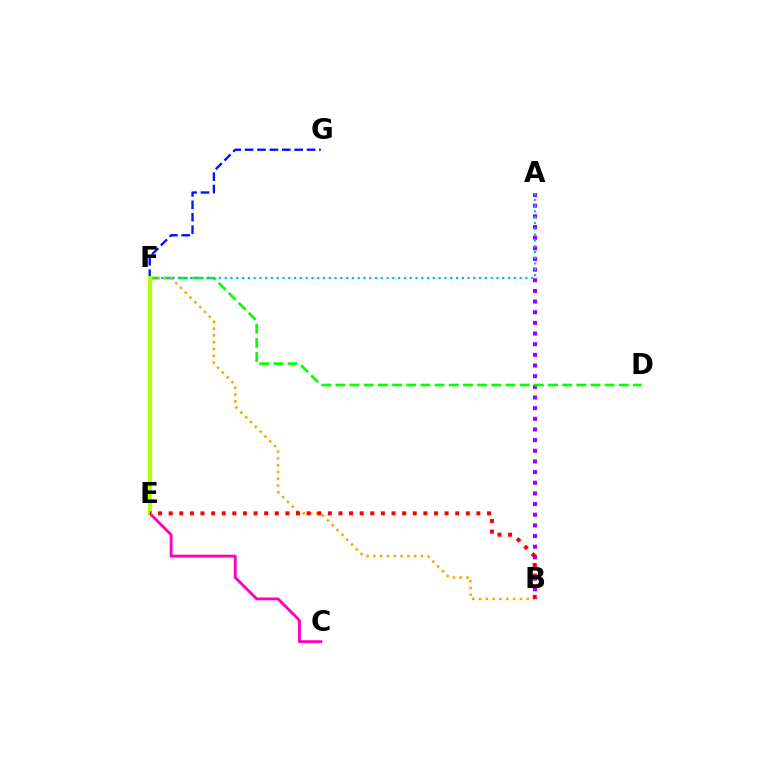{('A', 'B'): [{'color': '#9b00ff', 'line_style': 'dotted', 'thickness': 2.9}], ('F', 'G'): [{'color': '#0010ff', 'line_style': 'dashed', 'thickness': 1.68}], ('D', 'F'): [{'color': '#08ff00', 'line_style': 'dashed', 'thickness': 1.93}], ('E', 'F'): [{'color': '#00ff9d', 'line_style': 'dotted', 'thickness': 1.79}, {'color': '#b3ff00', 'line_style': 'solid', 'thickness': 2.97}], ('B', 'F'): [{'color': '#ffa500', 'line_style': 'dotted', 'thickness': 1.85}], ('A', 'F'): [{'color': '#00b5ff', 'line_style': 'dotted', 'thickness': 1.57}], ('C', 'E'): [{'color': '#ff00bd', 'line_style': 'solid', 'thickness': 2.05}], ('B', 'E'): [{'color': '#ff0000', 'line_style': 'dotted', 'thickness': 2.88}]}